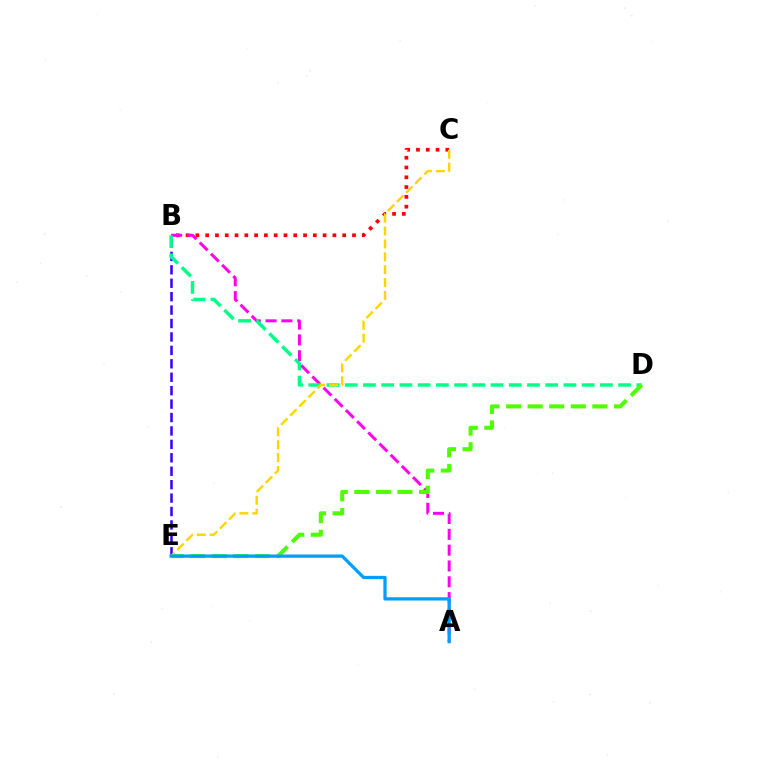{('B', 'C'): [{'color': '#ff0000', 'line_style': 'dotted', 'thickness': 2.66}], ('A', 'B'): [{'color': '#ff00ed', 'line_style': 'dashed', 'thickness': 2.15}], ('B', 'E'): [{'color': '#3700ff', 'line_style': 'dashed', 'thickness': 1.82}], ('B', 'D'): [{'color': '#00ff86', 'line_style': 'dashed', 'thickness': 2.48}], ('C', 'E'): [{'color': '#ffd500', 'line_style': 'dashed', 'thickness': 1.75}], ('D', 'E'): [{'color': '#4fff00', 'line_style': 'dashed', 'thickness': 2.93}], ('A', 'E'): [{'color': '#009eff', 'line_style': 'solid', 'thickness': 2.35}]}